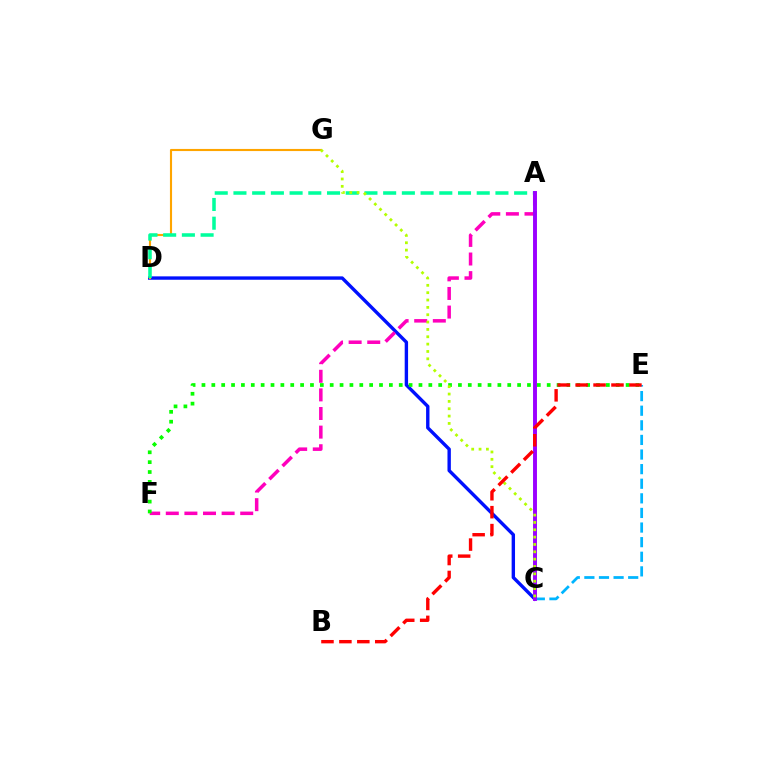{('C', 'D'): [{'color': '#0010ff', 'line_style': 'solid', 'thickness': 2.44}], ('A', 'F'): [{'color': '#ff00bd', 'line_style': 'dashed', 'thickness': 2.53}], ('D', 'G'): [{'color': '#ffa500', 'line_style': 'solid', 'thickness': 1.53}], ('C', 'E'): [{'color': '#00b5ff', 'line_style': 'dashed', 'thickness': 1.98}], ('A', 'D'): [{'color': '#00ff9d', 'line_style': 'dashed', 'thickness': 2.54}], ('A', 'C'): [{'color': '#9b00ff', 'line_style': 'solid', 'thickness': 2.82}], ('E', 'F'): [{'color': '#08ff00', 'line_style': 'dotted', 'thickness': 2.68}], ('C', 'G'): [{'color': '#b3ff00', 'line_style': 'dotted', 'thickness': 2.0}], ('B', 'E'): [{'color': '#ff0000', 'line_style': 'dashed', 'thickness': 2.44}]}